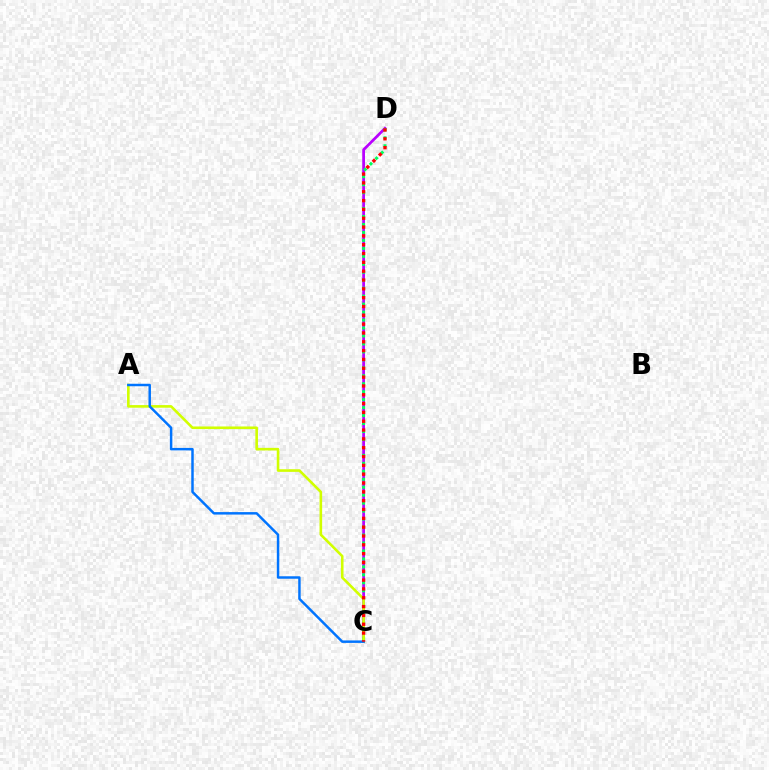{('C', 'D'): [{'color': '#b900ff', 'line_style': 'solid', 'thickness': 1.99}, {'color': '#00ff5c', 'line_style': 'dotted', 'thickness': 2.16}, {'color': '#ff0000', 'line_style': 'dotted', 'thickness': 2.4}], ('A', 'C'): [{'color': '#d1ff00', 'line_style': 'solid', 'thickness': 1.88}, {'color': '#0074ff', 'line_style': 'solid', 'thickness': 1.78}]}